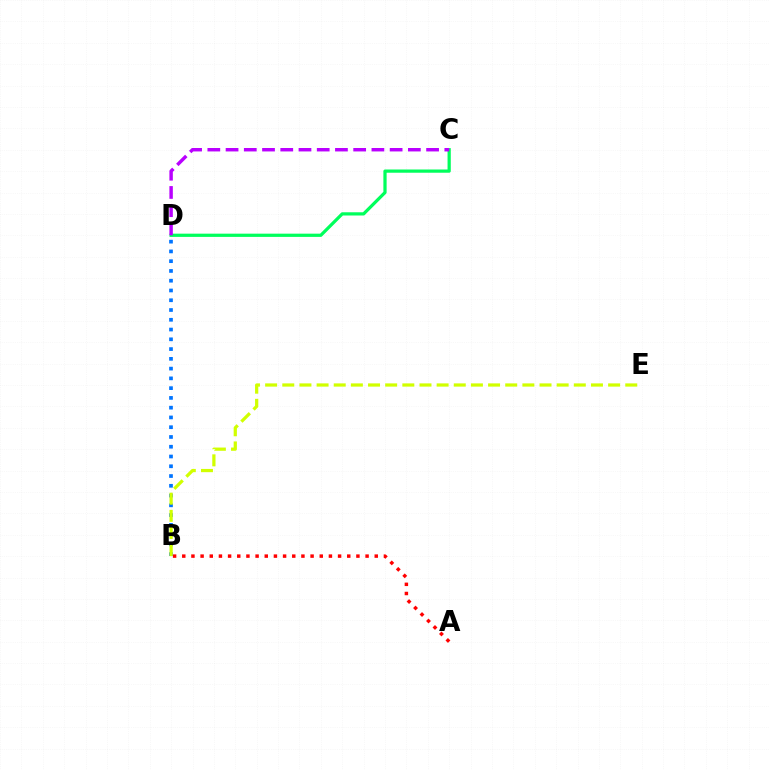{('C', 'D'): [{'color': '#00ff5c', 'line_style': 'solid', 'thickness': 2.33}, {'color': '#b900ff', 'line_style': 'dashed', 'thickness': 2.48}], ('A', 'B'): [{'color': '#ff0000', 'line_style': 'dotted', 'thickness': 2.49}], ('B', 'D'): [{'color': '#0074ff', 'line_style': 'dotted', 'thickness': 2.65}], ('B', 'E'): [{'color': '#d1ff00', 'line_style': 'dashed', 'thickness': 2.33}]}